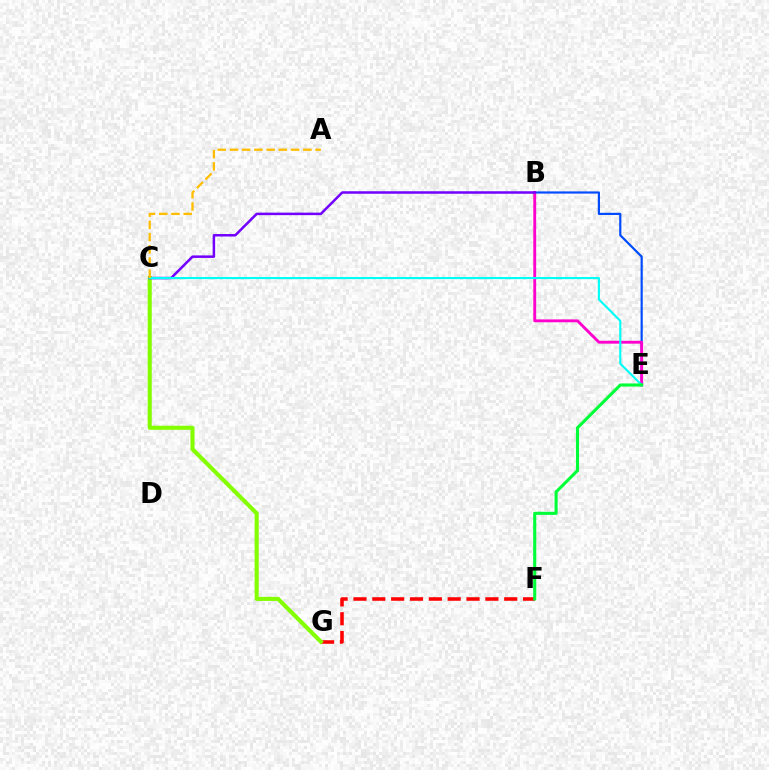{('F', 'G'): [{'color': '#ff0000', 'line_style': 'dashed', 'thickness': 2.56}], ('B', 'E'): [{'color': '#004bff', 'line_style': 'solid', 'thickness': 1.57}, {'color': '#ff00cf', 'line_style': 'solid', 'thickness': 2.07}], ('C', 'G'): [{'color': '#84ff00', 'line_style': 'solid', 'thickness': 2.95}], ('B', 'C'): [{'color': '#7200ff', 'line_style': 'solid', 'thickness': 1.8}], ('C', 'E'): [{'color': '#00fff6', 'line_style': 'solid', 'thickness': 1.54}], ('E', 'F'): [{'color': '#00ff39', 'line_style': 'solid', 'thickness': 2.23}], ('A', 'C'): [{'color': '#ffbd00', 'line_style': 'dashed', 'thickness': 1.66}]}